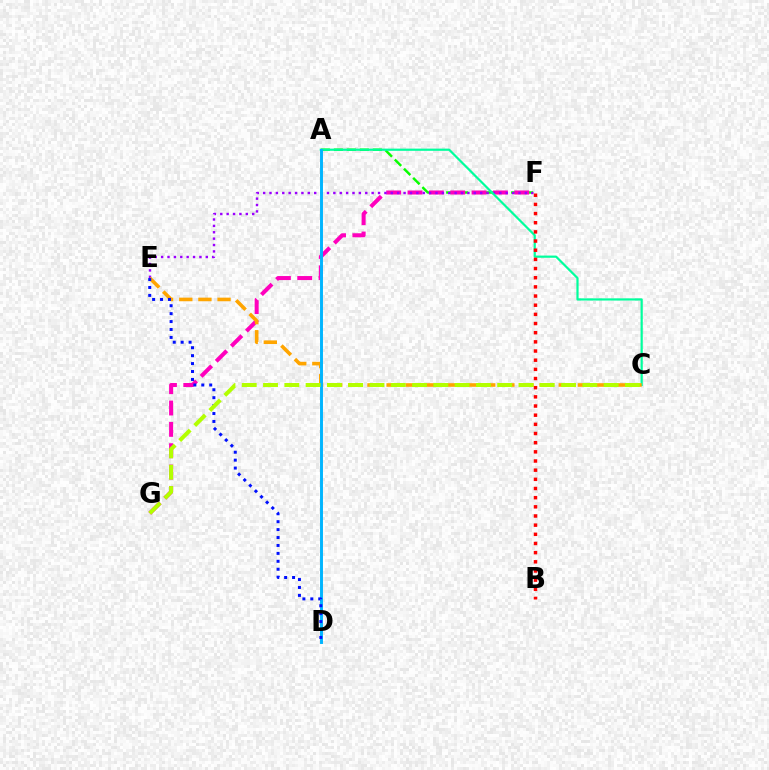{('A', 'F'): [{'color': '#08ff00', 'line_style': 'dashed', 'thickness': 1.77}], ('F', 'G'): [{'color': '#ff00bd', 'line_style': 'dashed', 'thickness': 2.9}], ('E', 'F'): [{'color': '#9b00ff', 'line_style': 'dotted', 'thickness': 1.73}], ('A', 'C'): [{'color': '#00ff9d', 'line_style': 'solid', 'thickness': 1.59}], ('C', 'E'): [{'color': '#ffa500', 'line_style': 'dashed', 'thickness': 2.6}], ('A', 'D'): [{'color': '#00b5ff', 'line_style': 'solid', 'thickness': 2.11}], ('B', 'F'): [{'color': '#ff0000', 'line_style': 'dotted', 'thickness': 2.49}], ('D', 'E'): [{'color': '#0010ff', 'line_style': 'dotted', 'thickness': 2.15}], ('C', 'G'): [{'color': '#b3ff00', 'line_style': 'dashed', 'thickness': 2.89}]}